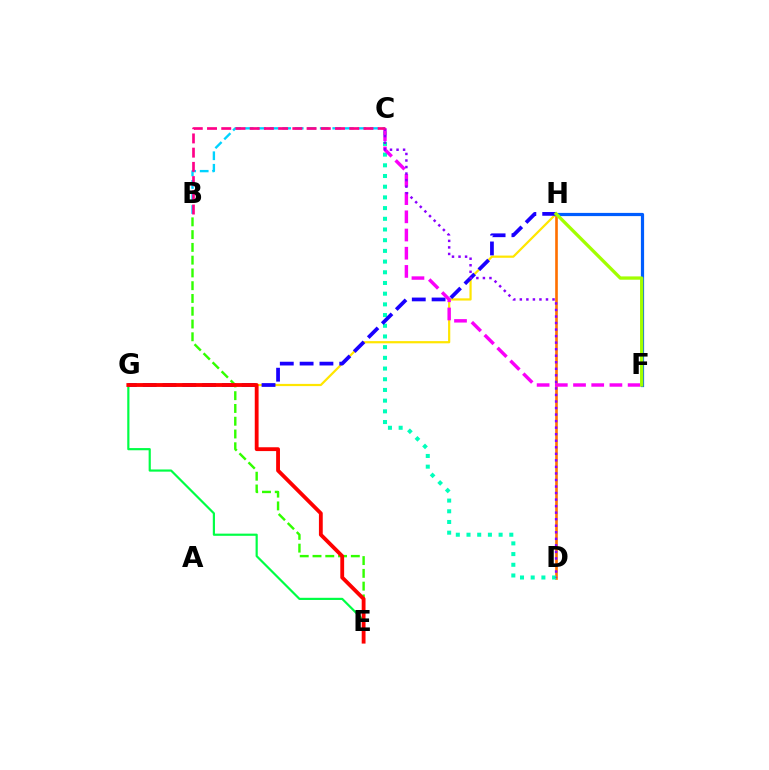{('B', 'C'): [{'color': '#00d3ff', 'line_style': 'dashed', 'thickness': 1.7}, {'color': '#ff0088', 'line_style': 'dashed', 'thickness': 1.93}], ('G', 'H'): [{'color': '#ffe600', 'line_style': 'solid', 'thickness': 1.59}, {'color': '#1900ff', 'line_style': 'dashed', 'thickness': 2.69}], ('D', 'H'): [{'color': '#ff7000', 'line_style': 'solid', 'thickness': 1.9}], ('C', 'D'): [{'color': '#00ffbb', 'line_style': 'dotted', 'thickness': 2.91}, {'color': '#8a00ff', 'line_style': 'dotted', 'thickness': 1.78}], ('C', 'F'): [{'color': '#fa00f9', 'line_style': 'dashed', 'thickness': 2.47}], ('F', 'H'): [{'color': '#005dff', 'line_style': 'solid', 'thickness': 2.31}, {'color': '#a2ff00', 'line_style': 'solid', 'thickness': 2.38}], ('B', 'E'): [{'color': '#31ff00', 'line_style': 'dashed', 'thickness': 1.73}], ('E', 'G'): [{'color': '#00ff45', 'line_style': 'solid', 'thickness': 1.57}, {'color': '#ff0000', 'line_style': 'solid', 'thickness': 2.76}]}